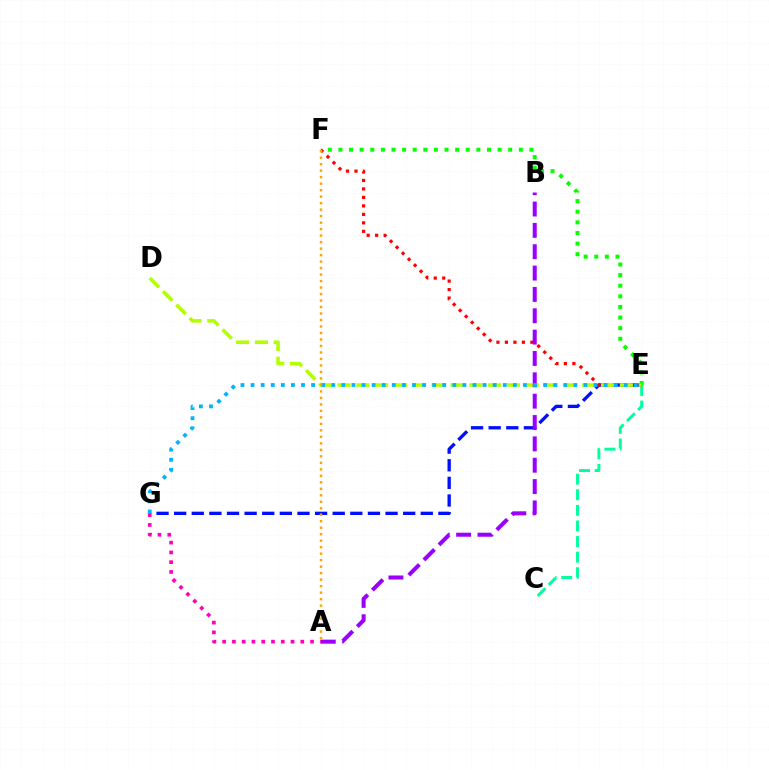{('C', 'E'): [{'color': '#00ff9d', 'line_style': 'dashed', 'thickness': 2.12}], ('E', 'G'): [{'color': '#0010ff', 'line_style': 'dashed', 'thickness': 2.39}, {'color': '#00b5ff', 'line_style': 'dotted', 'thickness': 2.74}], ('E', 'F'): [{'color': '#08ff00', 'line_style': 'dotted', 'thickness': 2.88}, {'color': '#ff0000', 'line_style': 'dotted', 'thickness': 2.3}], ('D', 'E'): [{'color': '#b3ff00', 'line_style': 'dashed', 'thickness': 2.56}], ('A', 'B'): [{'color': '#9b00ff', 'line_style': 'dashed', 'thickness': 2.9}], ('A', 'G'): [{'color': '#ff00bd', 'line_style': 'dotted', 'thickness': 2.65}], ('A', 'F'): [{'color': '#ffa500', 'line_style': 'dotted', 'thickness': 1.76}]}